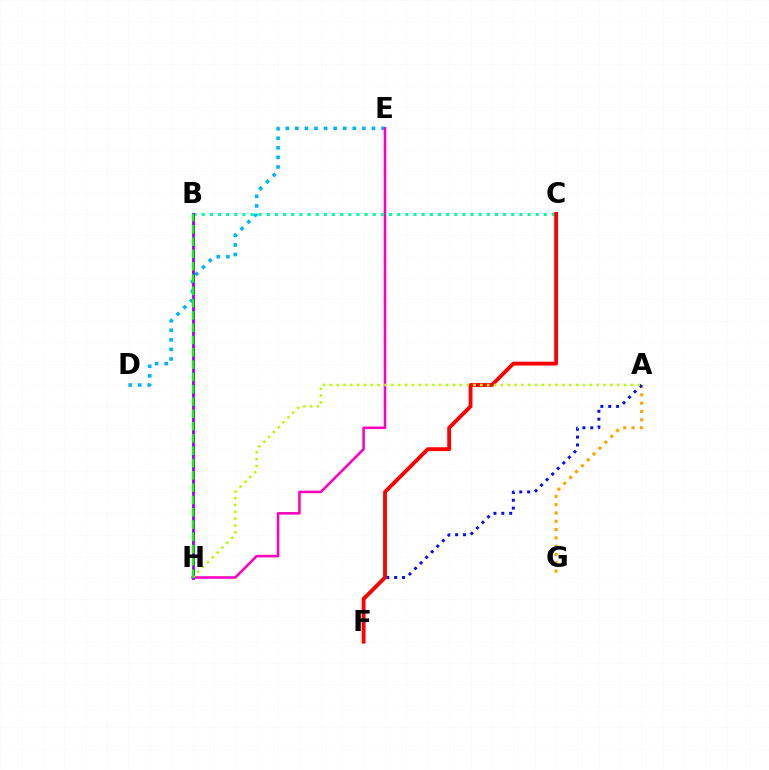{('D', 'E'): [{'color': '#00b5ff', 'line_style': 'dotted', 'thickness': 2.6}], ('E', 'H'): [{'color': '#ff00bd', 'line_style': 'solid', 'thickness': 1.85}], ('B', 'C'): [{'color': '#00ff9d', 'line_style': 'dotted', 'thickness': 2.21}], ('A', 'G'): [{'color': '#ffa500', 'line_style': 'dotted', 'thickness': 2.26}], ('B', 'H'): [{'color': '#9b00ff', 'line_style': 'solid', 'thickness': 2.03}, {'color': '#08ff00', 'line_style': 'dashed', 'thickness': 1.67}], ('A', 'F'): [{'color': '#0010ff', 'line_style': 'dotted', 'thickness': 2.14}], ('C', 'F'): [{'color': '#ff0000', 'line_style': 'solid', 'thickness': 2.76}], ('A', 'H'): [{'color': '#b3ff00', 'line_style': 'dotted', 'thickness': 1.86}]}